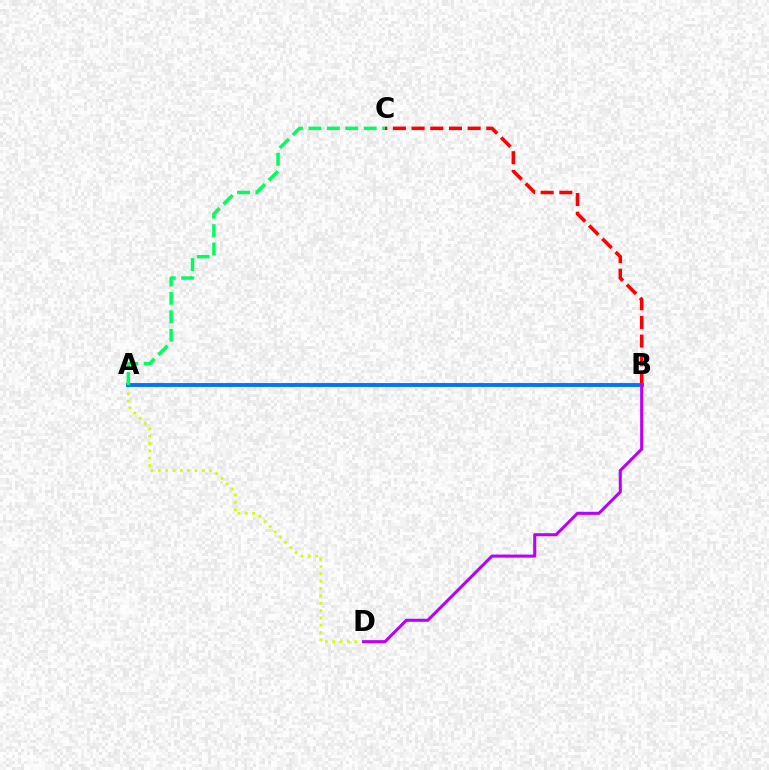{('B', 'C'): [{'color': '#ff0000', 'line_style': 'dashed', 'thickness': 2.54}], ('A', 'D'): [{'color': '#d1ff00', 'line_style': 'dotted', 'thickness': 1.99}], ('A', 'B'): [{'color': '#0074ff', 'line_style': 'solid', 'thickness': 2.8}], ('A', 'C'): [{'color': '#00ff5c', 'line_style': 'dashed', 'thickness': 2.5}], ('B', 'D'): [{'color': '#b900ff', 'line_style': 'solid', 'thickness': 2.19}]}